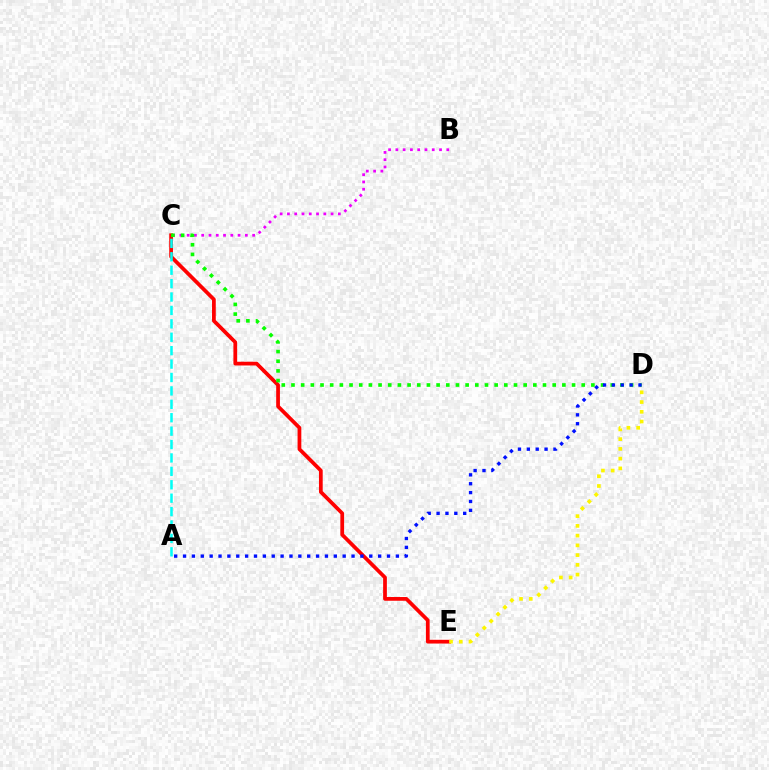{('B', 'C'): [{'color': '#ee00ff', 'line_style': 'dotted', 'thickness': 1.98}], ('C', 'E'): [{'color': '#ff0000', 'line_style': 'solid', 'thickness': 2.69}], ('D', 'E'): [{'color': '#fcf500', 'line_style': 'dotted', 'thickness': 2.65}], ('C', 'D'): [{'color': '#08ff00', 'line_style': 'dotted', 'thickness': 2.63}], ('A', 'D'): [{'color': '#0010ff', 'line_style': 'dotted', 'thickness': 2.41}], ('A', 'C'): [{'color': '#00fff6', 'line_style': 'dashed', 'thickness': 1.82}]}